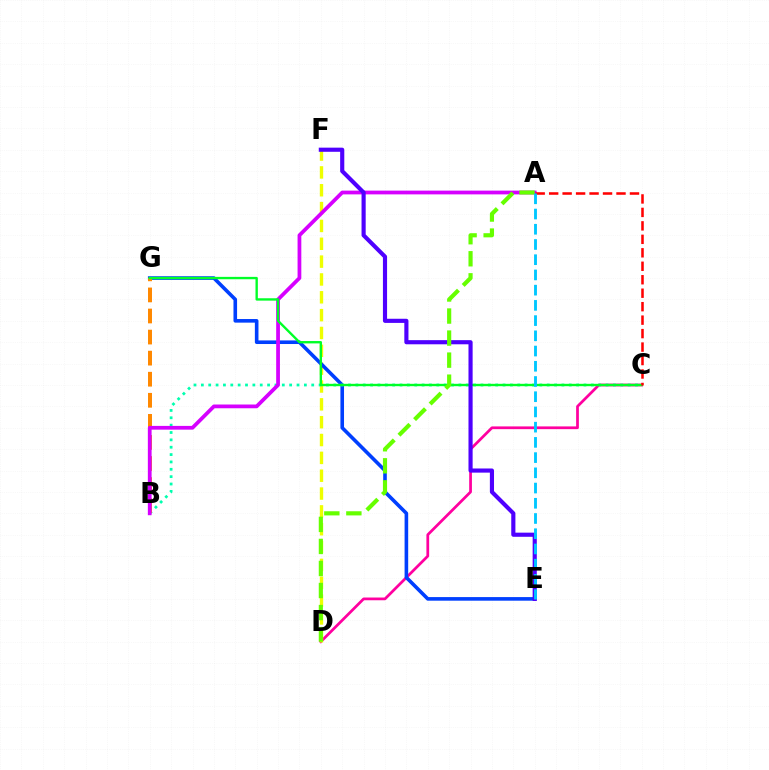{('C', 'D'): [{'color': '#ff00a0', 'line_style': 'solid', 'thickness': 1.97}], ('D', 'F'): [{'color': '#eeff00', 'line_style': 'dashed', 'thickness': 2.42}], ('E', 'G'): [{'color': '#003fff', 'line_style': 'solid', 'thickness': 2.59}], ('B', 'C'): [{'color': '#00ffaf', 'line_style': 'dotted', 'thickness': 2.0}], ('B', 'G'): [{'color': '#ff8800', 'line_style': 'dashed', 'thickness': 2.86}], ('A', 'B'): [{'color': '#d600ff', 'line_style': 'solid', 'thickness': 2.7}], ('C', 'G'): [{'color': '#00ff27', 'line_style': 'solid', 'thickness': 1.7}], ('E', 'F'): [{'color': '#4f00ff', 'line_style': 'solid', 'thickness': 2.98}], ('A', 'D'): [{'color': '#66ff00', 'line_style': 'dashed', 'thickness': 2.99}], ('A', 'C'): [{'color': '#ff0000', 'line_style': 'dashed', 'thickness': 1.83}], ('A', 'E'): [{'color': '#00c7ff', 'line_style': 'dashed', 'thickness': 2.07}]}